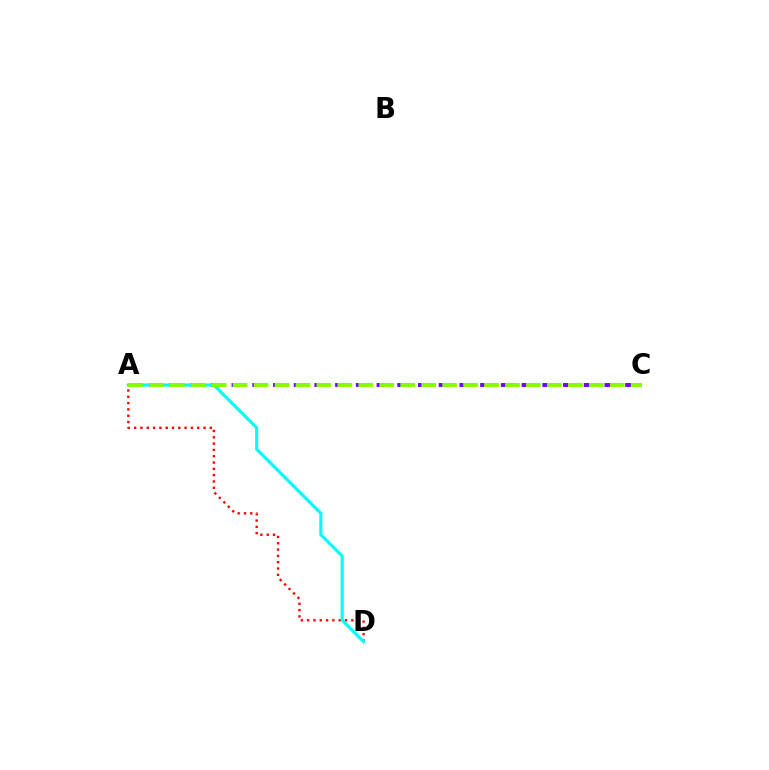{('A', 'C'): [{'color': '#7200ff', 'line_style': 'dashed', 'thickness': 2.81}, {'color': '#84ff00', 'line_style': 'dashed', 'thickness': 2.85}], ('A', 'D'): [{'color': '#ff0000', 'line_style': 'dotted', 'thickness': 1.71}, {'color': '#00fff6', 'line_style': 'solid', 'thickness': 2.24}]}